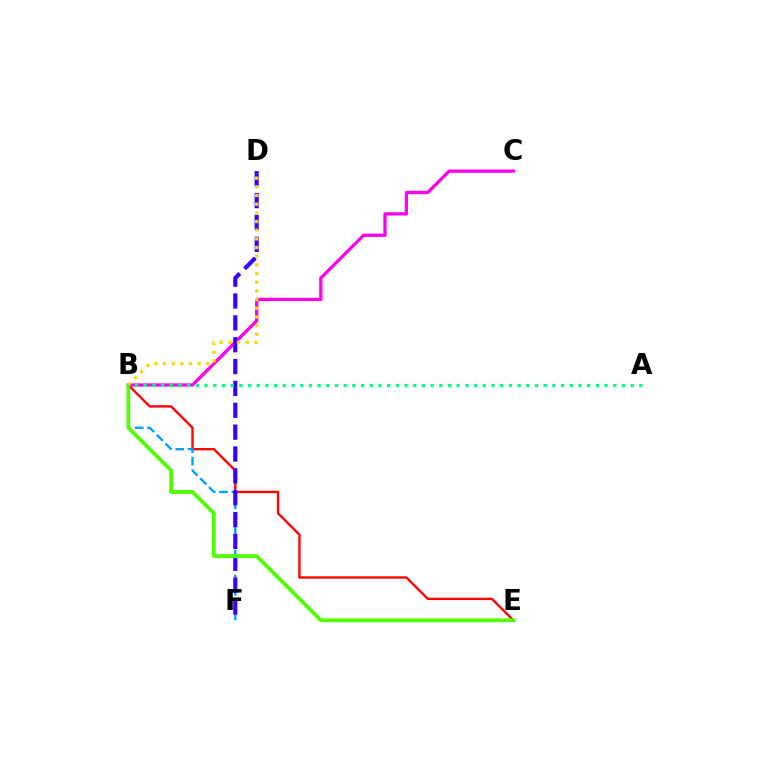{('B', 'E'): [{'color': '#ff0000', 'line_style': 'solid', 'thickness': 1.7}, {'color': '#4fff00', 'line_style': 'solid', 'thickness': 2.71}], ('B', 'F'): [{'color': '#009eff', 'line_style': 'dashed', 'thickness': 1.68}], ('B', 'C'): [{'color': '#ff00ed', 'line_style': 'solid', 'thickness': 2.36}], ('D', 'F'): [{'color': '#3700ff', 'line_style': 'dashed', 'thickness': 2.97}], ('B', 'D'): [{'color': '#ffd500', 'line_style': 'dotted', 'thickness': 2.36}], ('A', 'B'): [{'color': '#00ff86', 'line_style': 'dotted', 'thickness': 2.36}]}